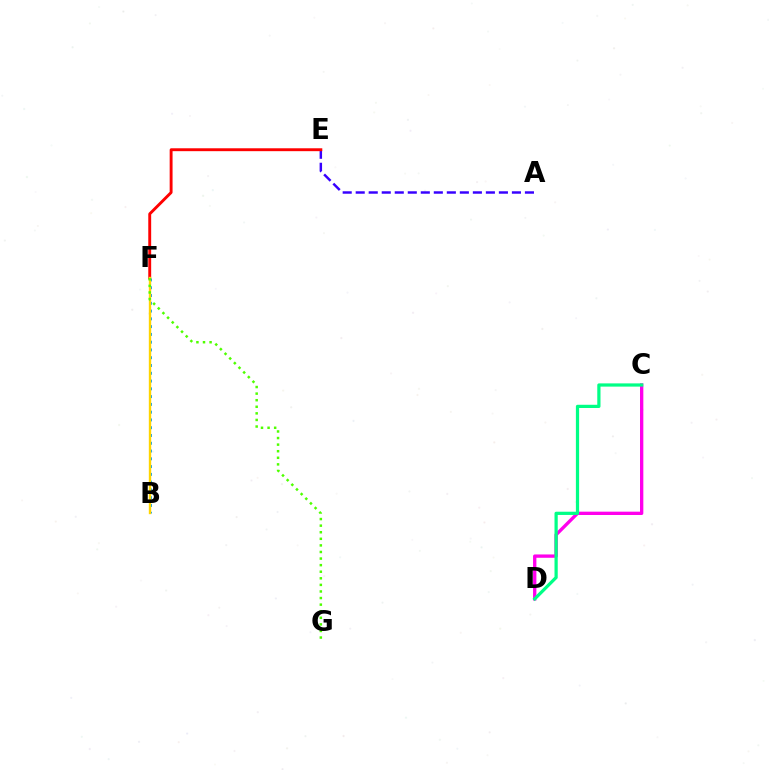{('B', 'F'): [{'color': '#009eff', 'line_style': 'dotted', 'thickness': 2.11}, {'color': '#ffd500', 'line_style': 'solid', 'thickness': 1.71}], ('C', 'D'): [{'color': '#ff00ed', 'line_style': 'solid', 'thickness': 2.4}, {'color': '#00ff86', 'line_style': 'solid', 'thickness': 2.32}], ('A', 'E'): [{'color': '#3700ff', 'line_style': 'dashed', 'thickness': 1.77}], ('E', 'F'): [{'color': '#ff0000', 'line_style': 'solid', 'thickness': 2.08}], ('F', 'G'): [{'color': '#4fff00', 'line_style': 'dotted', 'thickness': 1.79}]}